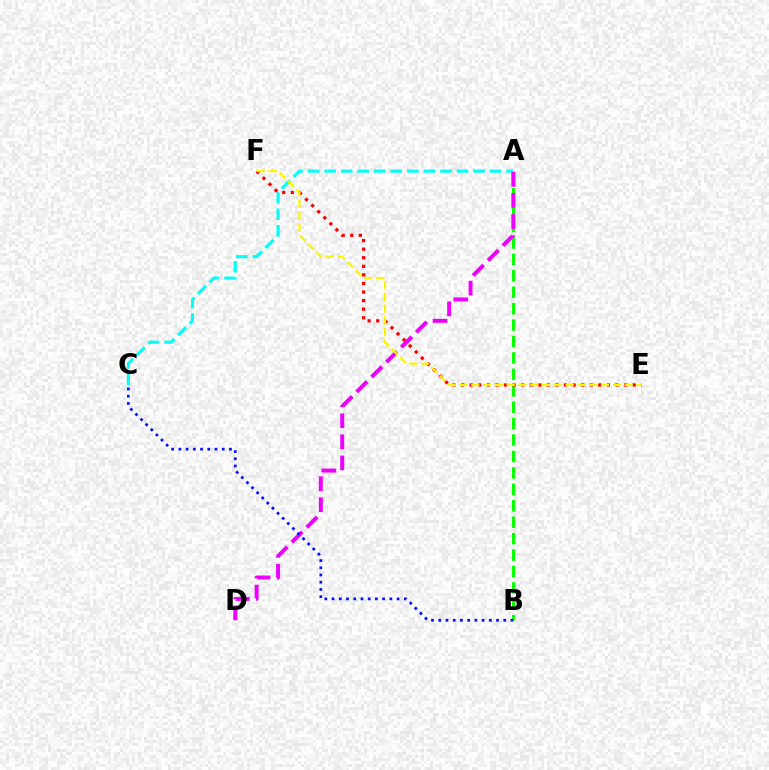{('A', 'B'): [{'color': '#08ff00', 'line_style': 'dashed', 'thickness': 2.23}], ('A', 'C'): [{'color': '#00fff6', 'line_style': 'dashed', 'thickness': 2.25}], ('E', 'F'): [{'color': '#ff0000', 'line_style': 'dotted', 'thickness': 2.33}, {'color': '#fcf500', 'line_style': 'dashed', 'thickness': 1.6}], ('A', 'D'): [{'color': '#ee00ff', 'line_style': 'dashed', 'thickness': 2.86}], ('B', 'C'): [{'color': '#0010ff', 'line_style': 'dotted', 'thickness': 1.96}]}